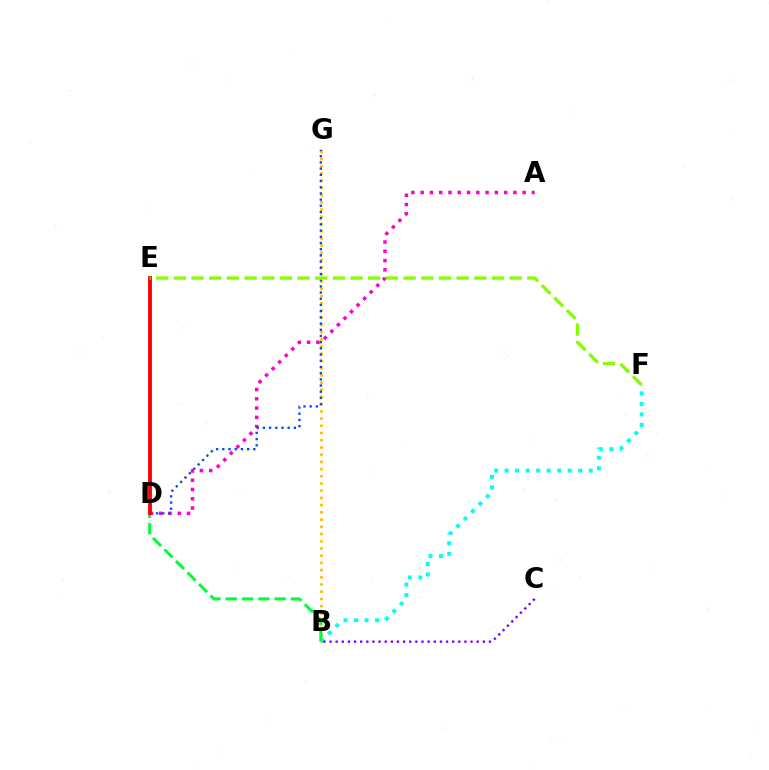{('B', 'G'): [{'color': '#ffbd00', 'line_style': 'dotted', 'thickness': 1.96}], ('A', 'D'): [{'color': '#ff00cf', 'line_style': 'dotted', 'thickness': 2.52}], ('D', 'G'): [{'color': '#004bff', 'line_style': 'dotted', 'thickness': 1.68}], ('B', 'F'): [{'color': '#00fff6', 'line_style': 'dotted', 'thickness': 2.86}], ('B', 'D'): [{'color': '#00ff39', 'line_style': 'dashed', 'thickness': 2.22}], ('B', 'C'): [{'color': '#7200ff', 'line_style': 'dotted', 'thickness': 1.67}], ('D', 'E'): [{'color': '#ff0000', 'line_style': 'solid', 'thickness': 2.78}], ('E', 'F'): [{'color': '#84ff00', 'line_style': 'dashed', 'thickness': 2.4}]}